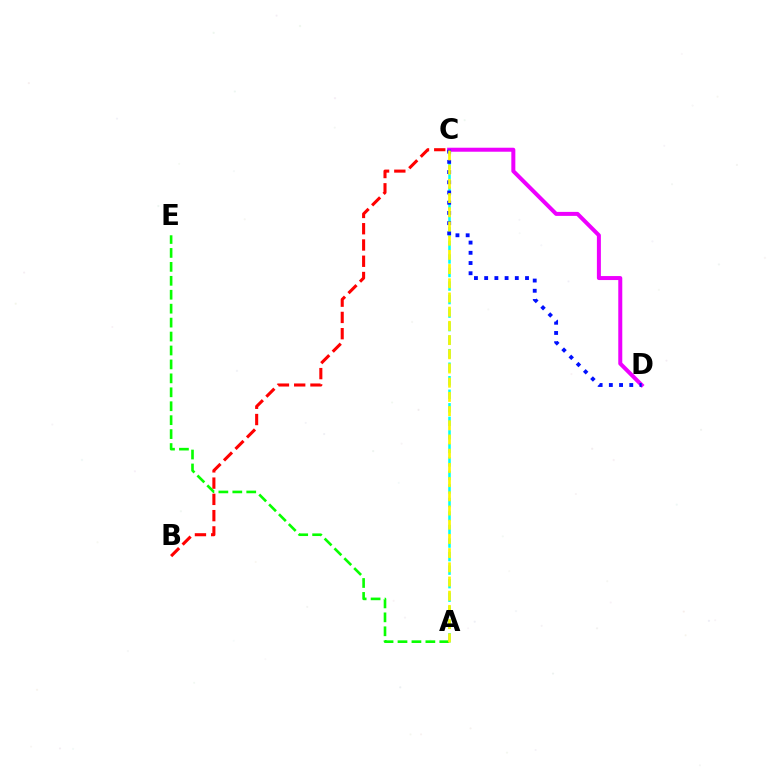{('C', 'D'): [{'color': '#ee00ff', 'line_style': 'solid', 'thickness': 2.88}, {'color': '#0010ff', 'line_style': 'dotted', 'thickness': 2.77}], ('A', 'C'): [{'color': '#00fff6', 'line_style': 'dashed', 'thickness': 1.84}, {'color': '#fcf500', 'line_style': 'dashed', 'thickness': 1.93}], ('A', 'E'): [{'color': '#08ff00', 'line_style': 'dashed', 'thickness': 1.89}], ('B', 'C'): [{'color': '#ff0000', 'line_style': 'dashed', 'thickness': 2.21}]}